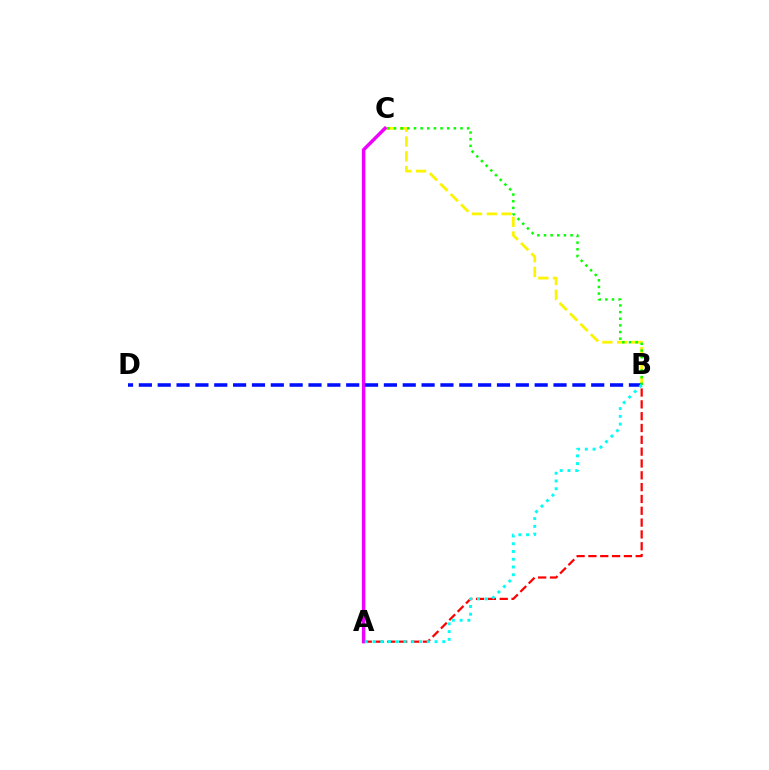{('A', 'B'): [{'color': '#ff0000', 'line_style': 'dashed', 'thickness': 1.61}, {'color': '#00fff6', 'line_style': 'dotted', 'thickness': 2.11}], ('B', 'C'): [{'color': '#fcf500', 'line_style': 'dashed', 'thickness': 2.0}, {'color': '#08ff00', 'line_style': 'dotted', 'thickness': 1.81}], ('A', 'C'): [{'color': '#ee00ff', 'line_style': 'solid', 'thickness': 2.48}], ('B', 'D'): [{'color': '#0010ff', 'line_style': 'dashed', 'thickness': 2.56}]}